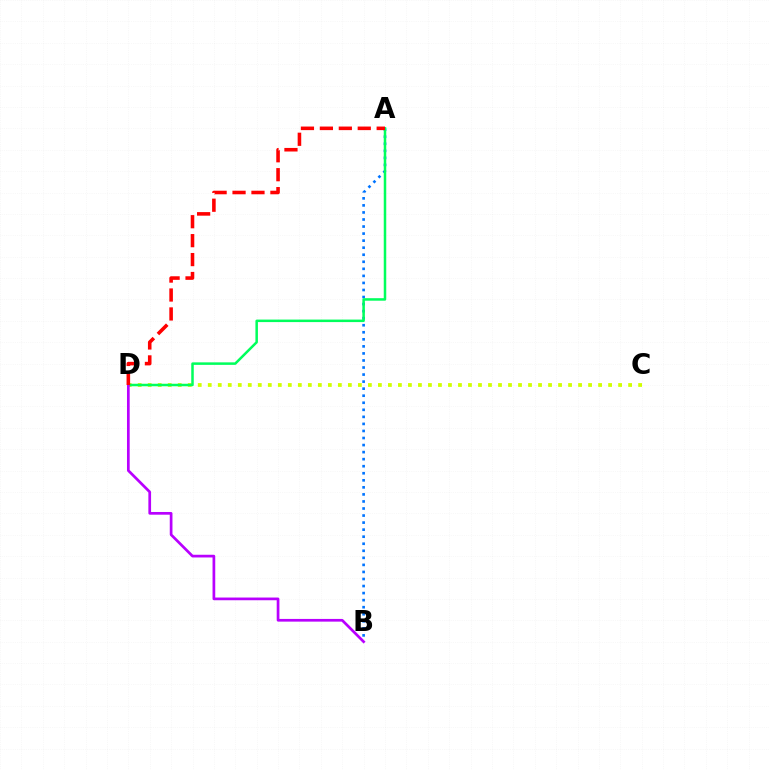{('C', 'D'): [{'color': '#d1ff00', 'line_style': 'dotted', 'thickness': 2.72}], ('A', 'B'): [{'color': '#0074ff', 'line_style': 'dotted', 'thickness': 1.92}], ('A', 'D'): [{'color': '#00ff5c', 'line_style': 'solid', 'thickness': 1.81}, {'color': '#ff0000', 'line_style': 'dashed', 'thickness': 2.57}], ('B', 'D'): [{'color': '#b900ff', 'line_style': 'solid', 'thickness': 1.95}]}